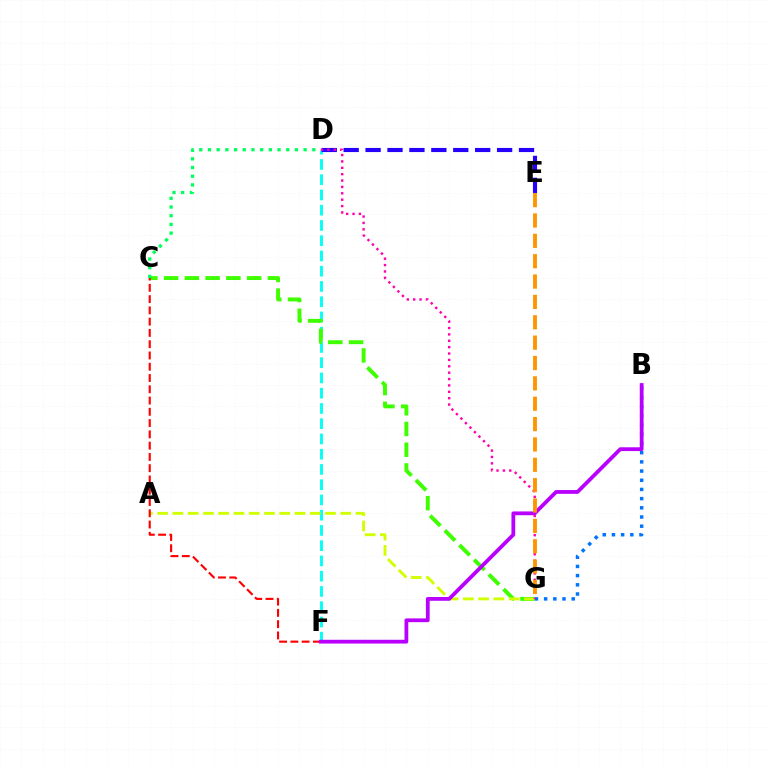{('D', 'F'): [{'color': '#00fff6', 'line_style': 'dashed', 'thickness': 2.07}], ('C', 'G'): [{'color': '#3dff00', 'line_style': 'dashed', 'thickness': 2.82}], ('A', 'G'): [{'color': '#d1ff00', 'line_style': 'dashed', 'thickness': 2.07}], ('C', 'F'): [{'color': '#ff0000', 'line_style': 'dashed', 'thickness': 1.53}], ('C', 'D'): [{'color': '#00ff5c', 'line_style': 'dotted', 'thickness': 2.36}], ('B', 'G'): [{'color': '#0074ff', 'line_style': 'dotted', 'thickness': 2.5}], ('D', 'E'): [{'color': '#2500ff', 'line_style': 'dashed', 'thickness': 2.98}], ('B', 'F'): [{'color': '#b900ff', 'line_style': 'solid', 'thickness': 2.72}], ('D', 'G'): [{'color': '#ff00ac', 'line_style': 'dotted', 'thickness': 1.73}], ('E', 'G'): [{'color': '#ff9400', 'line_style': 'dashed', 'thickness': 2.77}]}